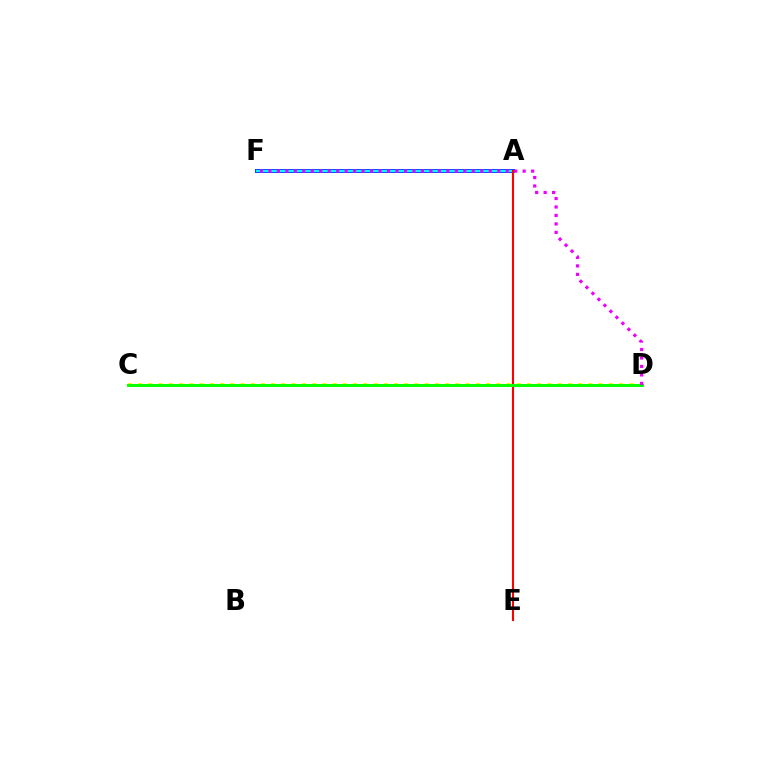{('C', 'D'): [{'color': '#fcf500', 'line_style': 'dotted', 'thickness': 2.78}, {'color': '#08ff00', 'line_style': 'solid', 'thickness': 2.14}], ('A', 'F'): [{'color': '#0010ff', 'line_style': 'solid', 'thickness': 2.79}, {'color': '#00fff6', 'line_style': 'solid', 'thickness': 1.75}], ('A', 'E'): [{'color': '#ff0000', 'line_style': 'solid', 'thickness': 1.51}], ('D', 'F'): [{'color': '#ee00ff', 'line_style': 'dotted', 'thickness': 2.3}]}